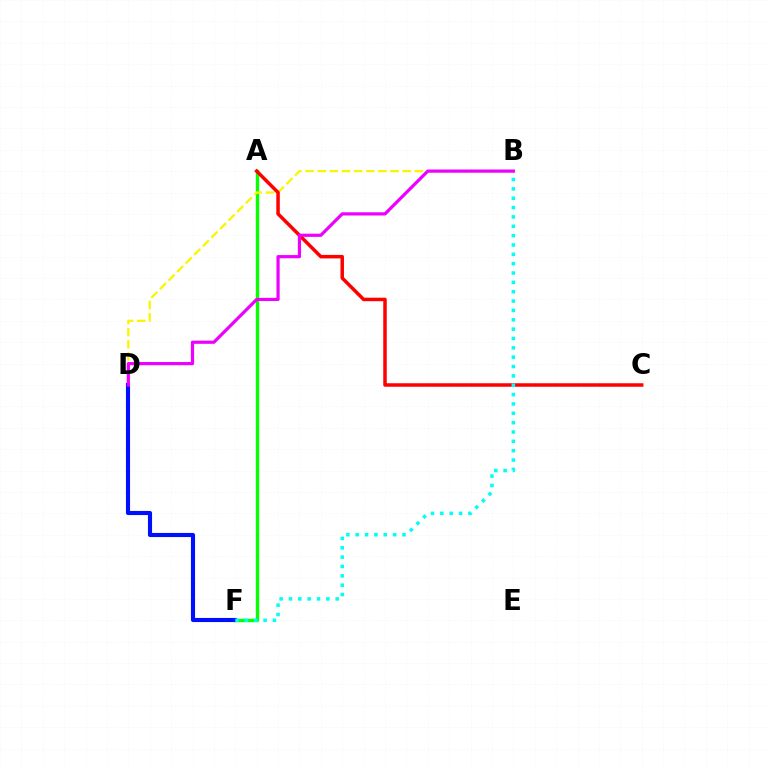{('A', 'F'): [{'color': '#08ff00', 'line_style': 'solid', 'thickness': 2.42}], ('D', 'F'): [{'color': '#0010ff', 'line_style': 'solid', 'thickness': 2.97}], ('B', 'D'): [{'color': '#fcf500', 'line_style': 'dashed', 'thickness': 1.65}, {'color': '#ee00ff', 'line_style': 'solid', 'thickness': 2.31}], ('A', 'C'): [{'color': '#ff0000', 'line_style': 'solid', 'thickness': 2.52}], ('B', 'F'): [{'color': '#00fff6', 'line_style': 'dotted', 'thickness': 2.54}]}